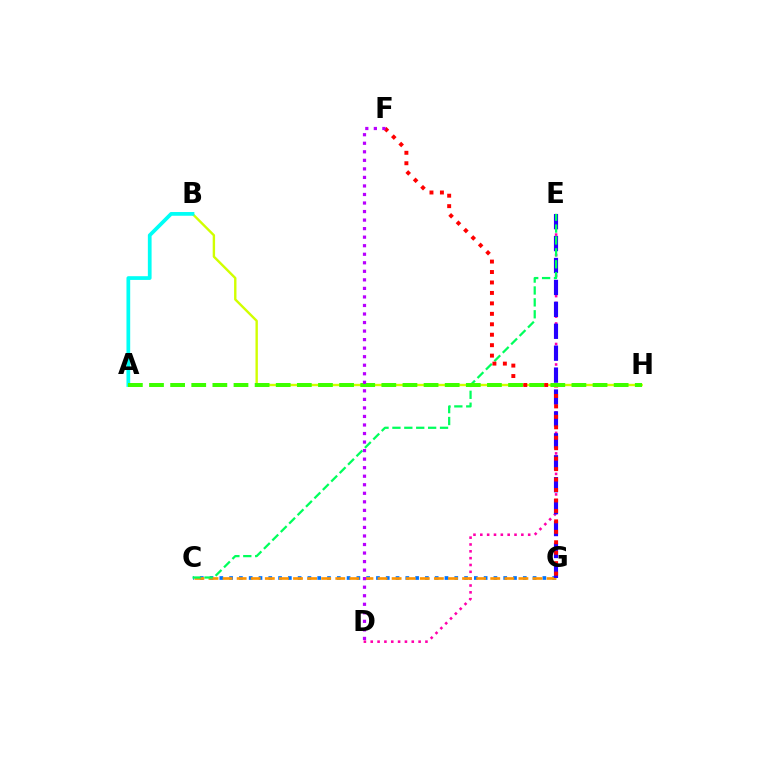{('B', 'H'): [{'color': '#d1ff00', 'line_style': 'solid', 'thickness': 1.72}], ('A', 'B'): [{'color': '#00fff6', 'line_style': 'solid', 'thickness': 2.69}], ('D', 'E'): [{'color': '#ff00ac', 'line_style': 'dotted', 'thickness': 1.86}], ('C', 'G'): [{'color': '#0074ff', 'line_style': 'dotted', 'thickness': 2.66}, {'color': '#ff9400', 'line_style': 'dashed', 'thickness': 1.91}], ('E', 'G'): [{'color': '#2500ff', 'line_style': 'dashed', 'thickness': 2.98}], ('C', 'E'): [{'color': '#00ff5c', 'line_style': 'dashed', 'thickness': 1.62}], ('F', 'G'): [{'color': '#ff0000', 'line_style': 'dotted', 'thickness': 2.84}], ('A', 'H'): [{'color': '#3dff00', 'line_style': 'dashed', 'thickness': 2.87}], ('D', 'F'): [{'color': '#b900ff', 'line_style': 'dotted', 'thickness': 2.32}]}